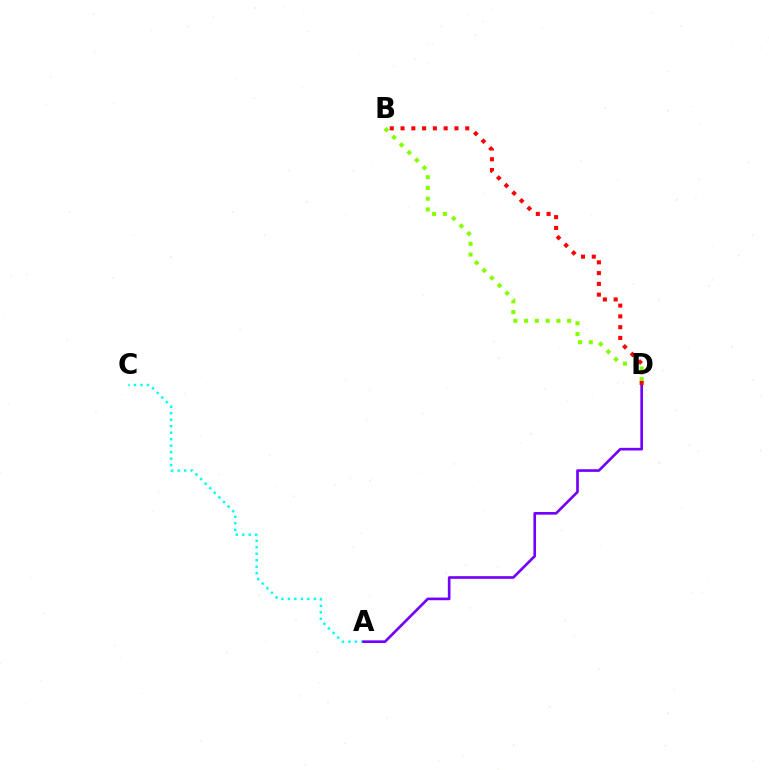{('A', 'C'): [{'color': '#00fff6', 'line_style': 'dotted', 'thickness': 1.76}], ('A', 'D'): [{'color': '#7200ff', 'line_style': 'solid', 'thickness': 1.91}], ('B', 'D'): [{'color': '#84ff00', 'line_style': 'dotted', 'thickness': 2.92}, {'color': '#ff0000', 'line_style': 'dotted', 'thickness': 2.93}]}